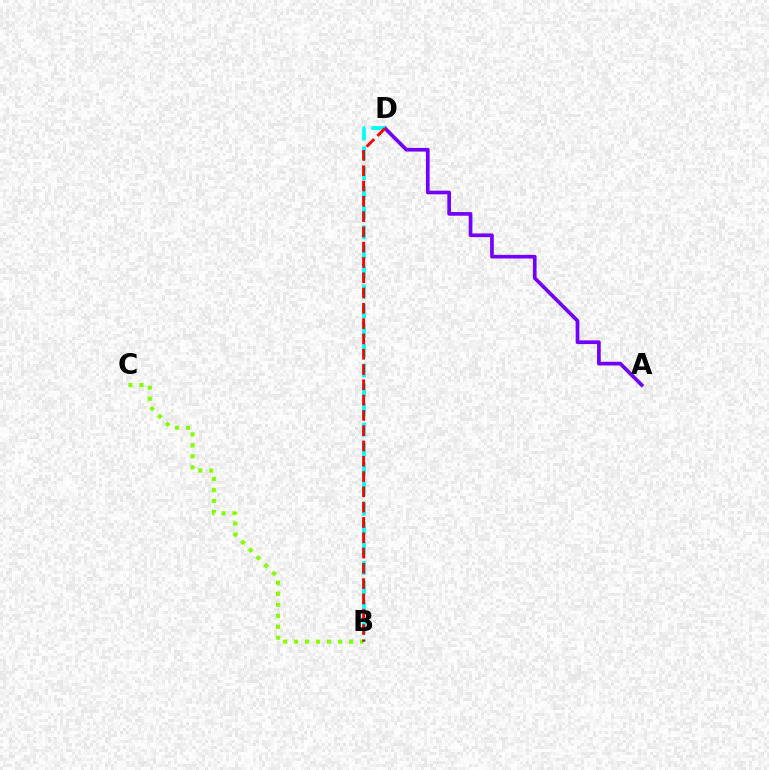{('B', 'C'): [{'color': '#84ff00', 'line_style': 'dotted', 'thickness': 2.99}], ('A', 'D'): [{'color': '#7200ff', 'line_style': 'solid', 'thickness': 2.65}], ('B', 'D'): [{'color': '#00fff6', 'line_style': 'dashed', 'thickness': 2.68}, {'color': '#ff0000', 'line_style': 'dashed', 'thickness': 2.08}]}